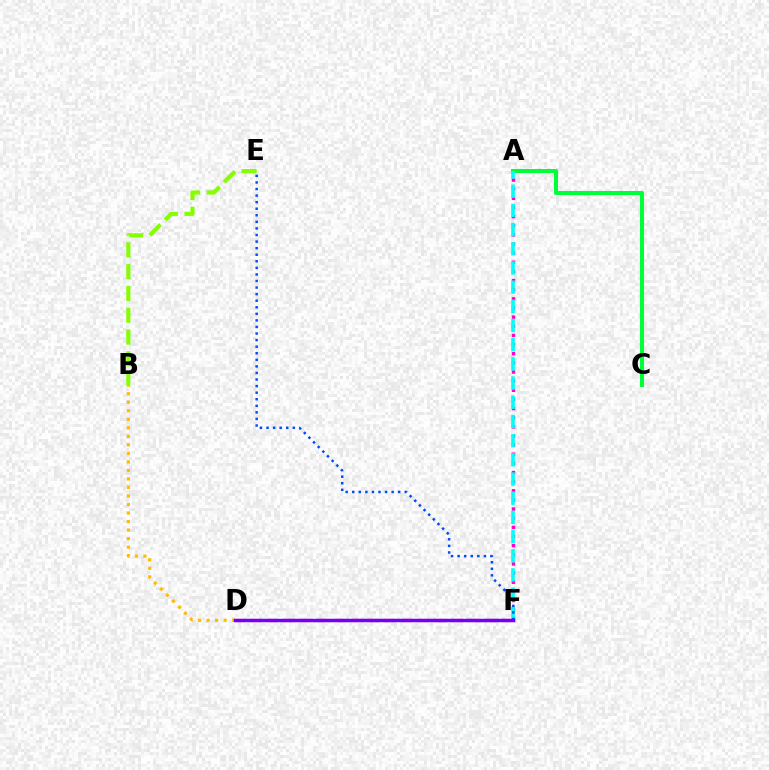{('A', 'F'): [{'color': '#ff00cf', 'line_style': 'dotted', 'thickness': 2.48}, {'color': '#00fff6', 'line_style': 'dashed', 'thickness': 2.61}], ('A', 'C'): [{'color': '#00ff39', 'line_style': 'solid', 'thickness': 2.91}], ('D', 'F'): [{'color': '#ff0000', 'line_style': 'dashed', 'thickness': 2.28}, {'color': '#7200ff', 'line_style': 'solid', 'thickness': 2.48}], ('B', 'E'): [{'color': '#84ff00', 'line_style': 'dashed', 'thickness': 2.96}], ('E', 'F'): [{'color': '#004bff', 'line_style': 'dotted', 'thickness': 1.78}], ('B', 'D'): [{'color': '#ffbd00', 'line_style': 'dotted', 'thickness': 2.32}]}